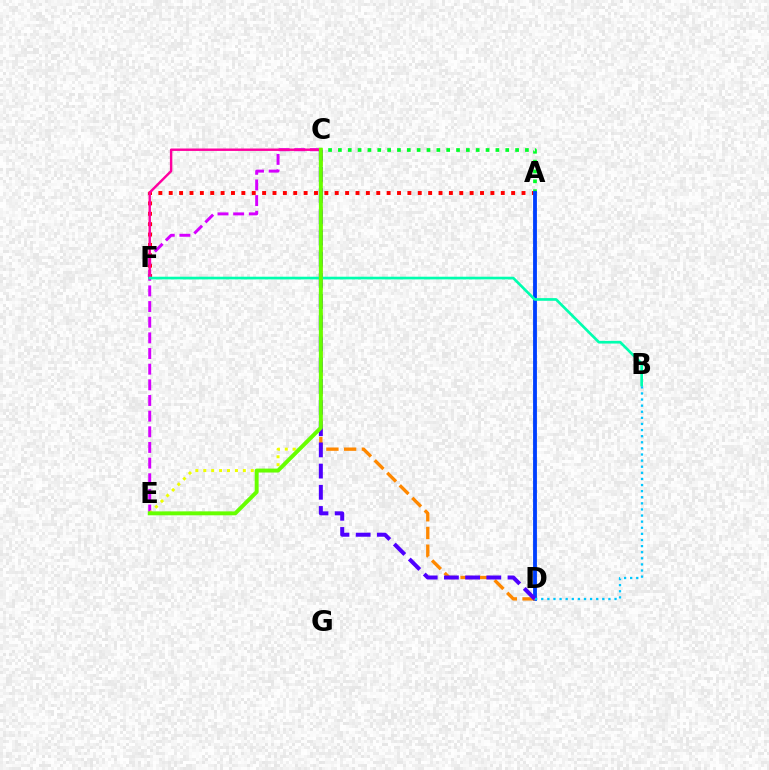{('A', 'F'): [{'color': '#ff0000', 'line_style': 'dotted', 'thickness': 2.82}], ('C', 'E'): [{'color': '#d600ff', 'line_style': 'dashed', 'thickness': 2.13}, {'color': '#eeff00', 'line_style': 'dotted', 'thickness': 2.15}, {'color': '#66ff00', 'line_style': 'solid', 'thickness': 2.83}], ('A', 'C'): [{'color': '#00ff27', 'line_style': 'dotted', 'thickness': 2.67}], ('A', 'D'): [{'color': '#003fff', 'line_style': 'solid', 'thickness': 2.77}], ('C', 'D'): [{'color': '#ff8800', 'line_style': 'dashed', 'thickness': 2.4}, {'color': '#4f00ff', 'line_style': 'dashed', 'thickness': 2.88}], ('C', 'F'): [{'color': '#ff00a0', 'line_style': 'solid', 'thickness': 1.75}], ('B', 'D'): [{'color': '#00c7ff', 'line_style': 'dotted', 'thickness': 1.66}], ('B', 'F'): [{'color': '#00ffaf', 'line_style': 'solid', 'thickness': 1.92}]}